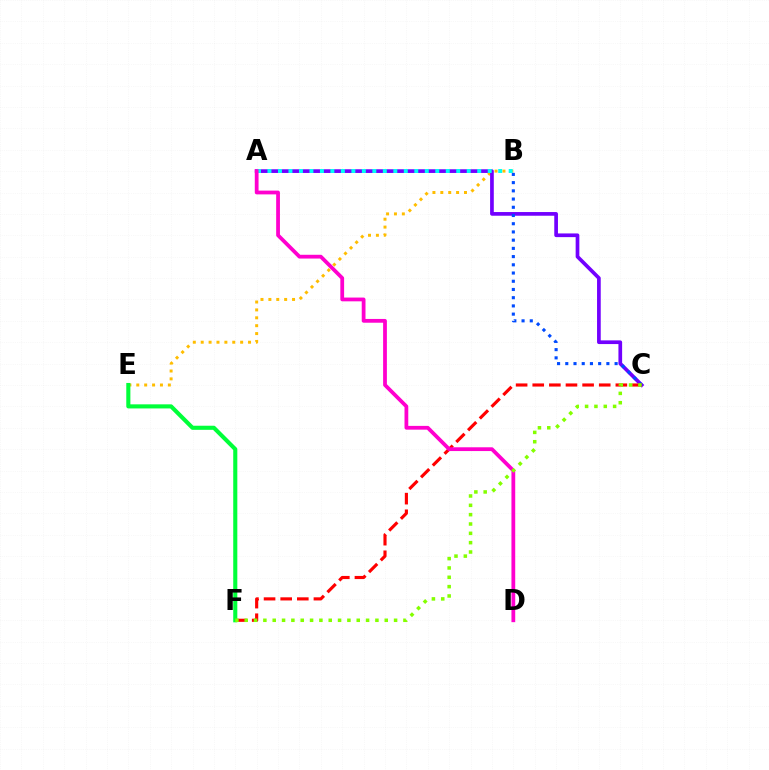{('B', 'E'): [{'color': '#ffbd00', 'line_style': 'dotted', 'thickness': 2.14}], ('A', 'C'): [{'color': '#7200ff', 'line_style': 'solid', 'thickness': 2.66}], ('B', 'C'): [{'color': '#004bff', 'line_style': 'dotted', 'thickness': 2.23}], ('C', 'F'): [{'color': '#ff0000', 'line_style': 'dashed', 'thickness': 2.26}, {'color': '#84ff00', 'line_style': 'dotted', 'thickness': 2.54}], ('A', 'B'): [{'color': '#00fff6', 'line_style': 'dotted', 'thickness': 2.85}], ('E', 'F'): [{'color': '#00ff39', 'line_style': 'solid', 'thickness': 2.95}], ('A', 'D'): [{'color': '#ff00cf', 'line_style': 'solid', 'thickness': 2.72}]}